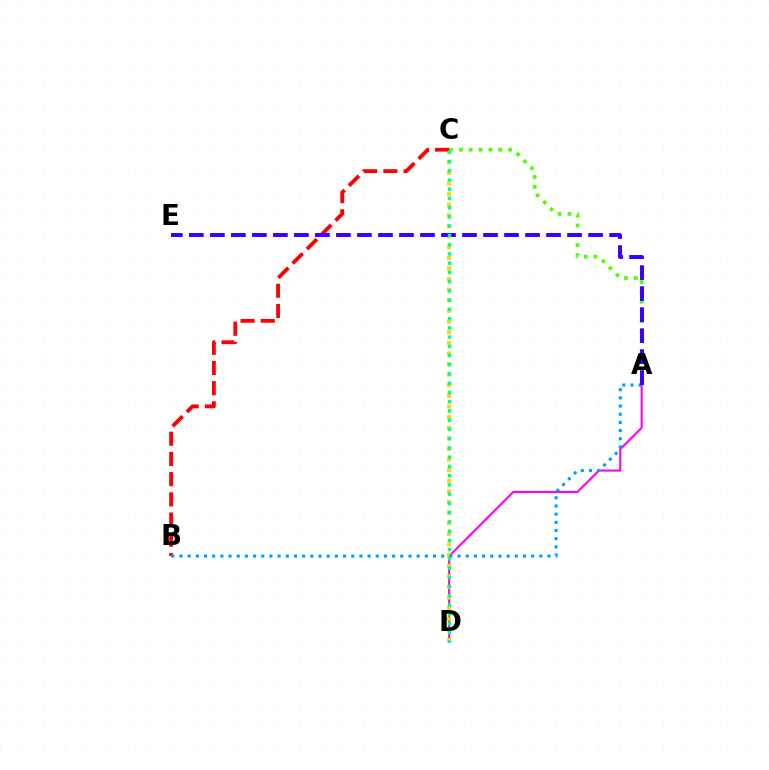{('A', 'D'): [{'color': '#ff00ed', 'line_style': 'solid', 'thickness': 1.52}], ('A', 'C'): [{'color': '#4fff00', 'line_style': 'dotted', 'thickness': 2.67}], ('C', 'D'): [{'color': '#ffd500', 'line_style': 'dotted', 'thickness': 2.88}, {'color': '#00ff86', 'line_style': 'dotted', 'thickness': 2.51}], ('B', 'C'): [{'color': '#ff0000', 'line_style': 'dashed', 'thickness': 2.74}], ('A', 'B'): [{'color': '#009eff', 'line_style': 'dotted', 'thickness': 2.22}], ('A', 'E'): [{'color': '#3700ff', 'line_style': 'dashed', 'thickness': 2.85}]}